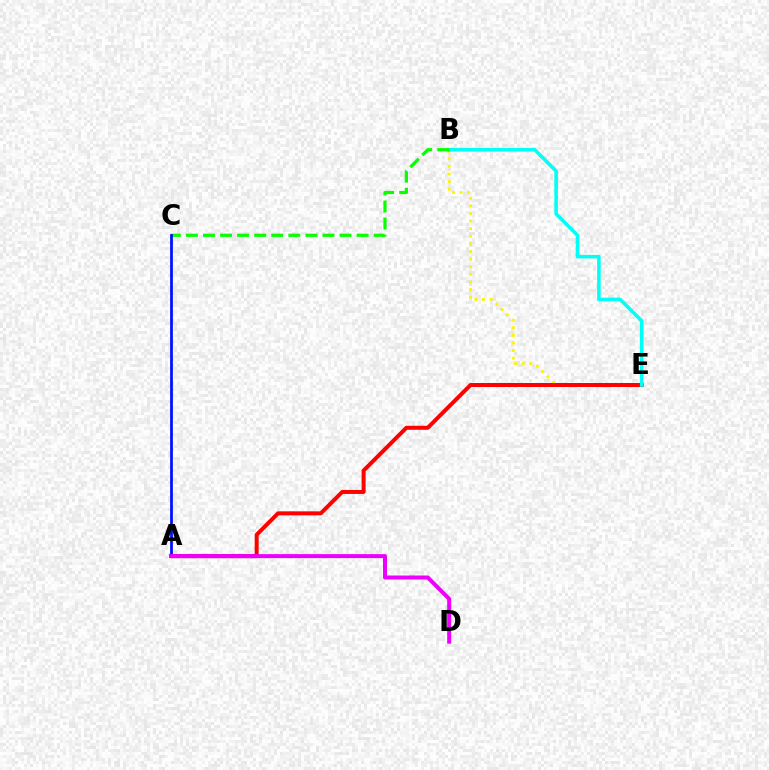{('B', 'E'): [{'color': '#fcf500', 'line_style': 'dotted', 'thickness': 2.07}, {'color': '#00fff6', 'line_style': 'solid', 'thickness': 2.57}], ('A', 'E'): [{'color': '#ff0000', 'line_style': 'solid', 'thickness': 2.88}], ('B', 'C'): [{'color': '#08ff00', 'line_style': 'dashed', 'thickness': 2.32}], ('A', 'C'): [{'color': '#0010ff', 'line_style': 'solid', 'thickness': 1.98}], ('A', 'D'): [{'color': '#ee00ff', 'line_style': 'solid', 'thickness': 2.87}]}